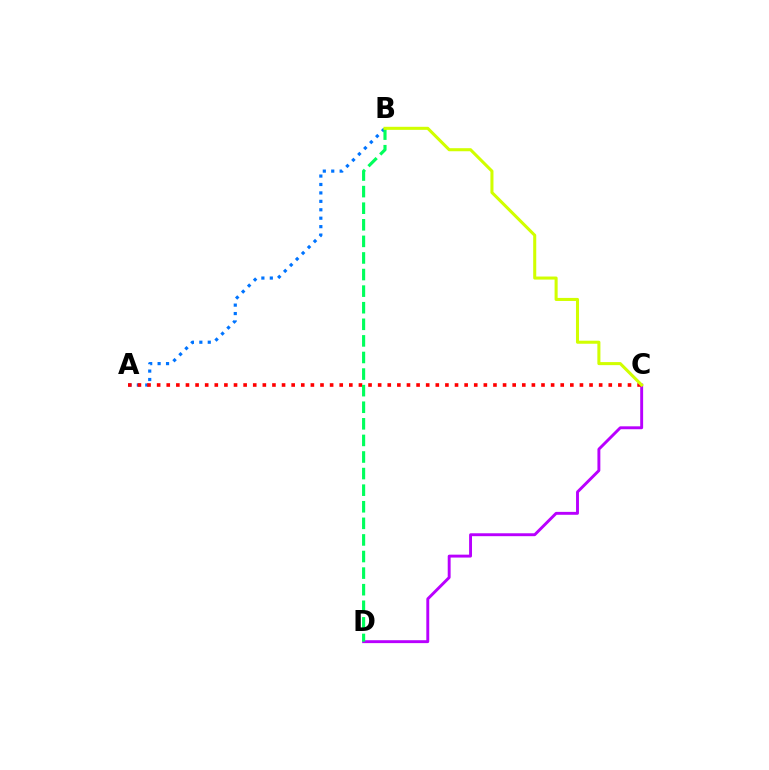{('C', 'D'): [{'color': '#b900ff', 'line_style': 'solid', 'thickness': 2.09}], ('A', 'B'): [{'color': '#0074ff', 'line_style': 'dotted', 'thickness': 2.29}], ('A', 'C'): [{'color': '#ff0000', 'line_style': 'dotted', 'thickness': 2.61}], ('B', 'D'): [{'color': '#00ff5c', 'line_style': 'dashed', 'thickness': 2.25}], ('B', 'C'): [{'color': '#d1ff00', 'line_style': 'solid', 'thickness': 2.2}]}